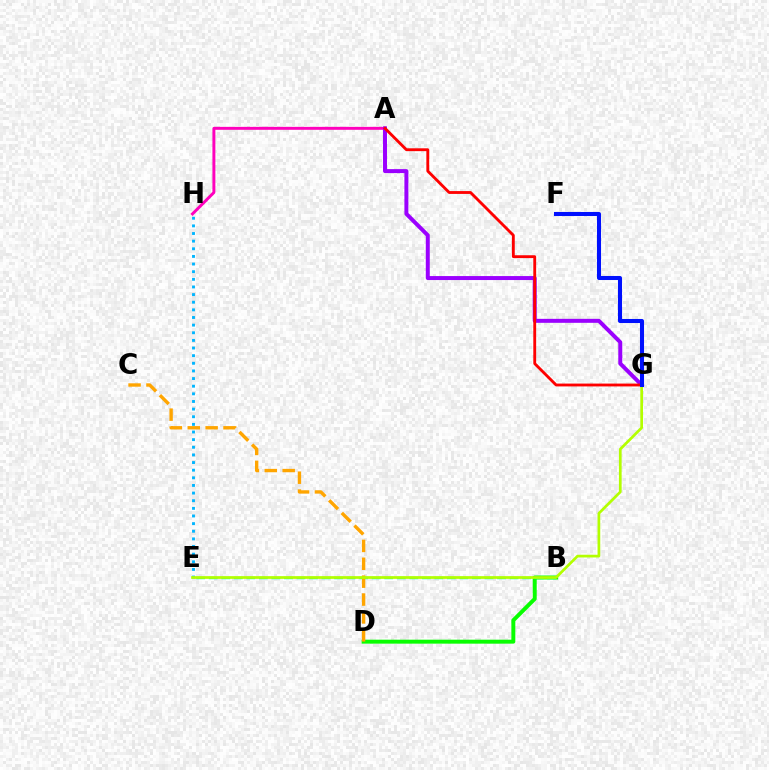{('B', 'D'): [{'color': '#08ff00', 'line_style': 'solid', 'thickness': 2.85}], ('B', 'E'): [{'color': '#00ff9d', 'line_style': 'dashed', 'thickness': 1.7}], ('A', 'H'): [{'color': '#ff00bd', 'line_style': 'solid', 'thickness': 2.12}], ('A', 'G'): [{'color': '#9b00ff', 'line_style': 'solid', 'thickness': 2.86}, {'color': '#ff0000', 'line_style': 'solid', 'thickness': 2.05}], ('C', 'D'): [{'color': '#ffa500', 'line_style': 'dashed', 'thickness': 2.43}], ('E', 'H'): [{'color': '#00b5ff', 'line_style': 'dotted', 'thickness': 2.07}], ('E', 'G'): [{'color': '#b3ff00', 'line_style': 'solid', 'thickness': 1.95}], ('F', 'G'): [{'color': '#0010ff', 'line_style': 'solid', 'thickness': 2.91}]}